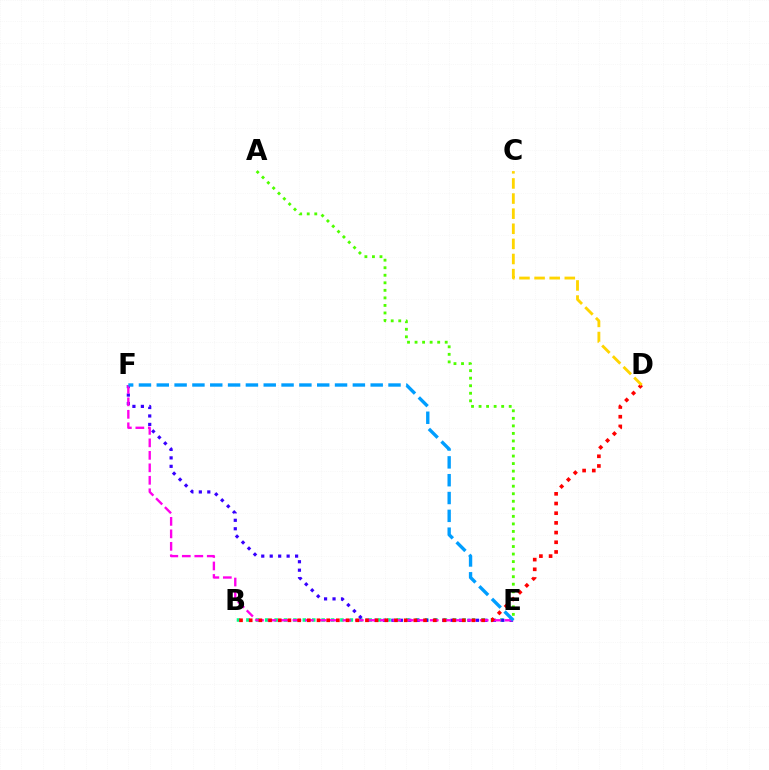{('B', 'E'): [{'color': '#00ff86', 'line_style': 'dotted', 'thickness': 2.56}], ('E', 'F'): [{'color': '#3700ff', 'line_style': 'dotted', 'thickness': 2.3}, {'color': '#ff00ed', 'line_style': 'dashed', 'thickness': 1.7}, {'color': '#009eff', 'line_style': 'dashed', 'thickness': 2.42}], ('A', 'E'): [{'color': '#4fff00', 'line_style': 'dotted', 'thickness': 2.05}], ('B', 'D'): [{'color': '#ff0000', 'line_style': 'dotted', 'thickness': 2.63}], ('C', 'D'): [{'color': '#ffd500', 'line_style': 'dashed', 'thickness': 2.05}]}